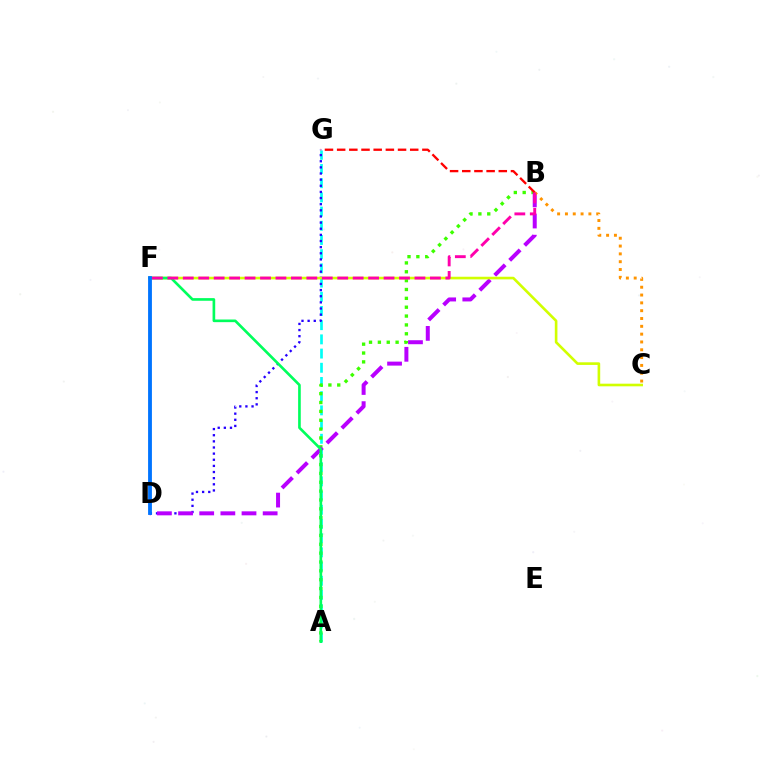{('A', 'G'): [{'color': '#00fff6', 'line_style': 'dashed', 'thickness': 1.93}], ('A', 'B'): [{'color': '#3dff00', 'line_style': 'dotted', 'thickness': 2.41}], ('D', 'G'): [{'color': '#2500ff', 'line_style': 'dotted', 'thickness': 1.67}], ('B', 'D'): [{'color': '#b900ff', 'line_style': 'dashed', 'thickness': 2.87}], ('B', 'G'): [{'color': '#ff0000', 'line_style': 'dashed', 'thickness': 1.65}], ('C', 'F'): [{'color': '#d1ff00', 'line_style': 'solid', 'thickness': 1.89}], ('B', 'C'): [{'color': '#ff9400', 'line_style': 'dotted', 'thickness': 2.12}], ('A', 'F'): [{'color': '#00ff5c', 'line_style': 'solid', 'thickness': 1.91}], ('D', 'F'): [{'color': '#0074ff', 'line_style': 'solid', 'thickness': 2.76}], ('B', 'F'): [{'color': '#ff00ac', 'line_style': 'dashed', 'thickness': 2.1}]}